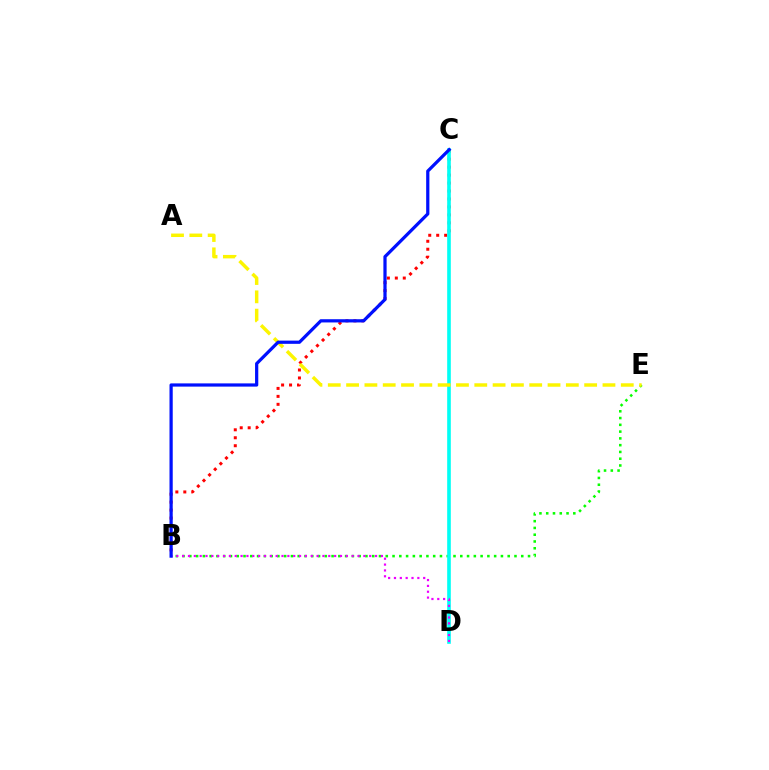{('B', 'E'): [{'color': '#08ff00', 'line_style': 'dotted', 'thickness': 1.84}], ('B', 'C'): [{'color': '#ff0000', 'line_style': 'dotted', 'thickness': 2.16}, {'color': '#0010ff', 'line_style': 'solid', 'thickness': 2.32}], ('C', 'D'): [{'color': '#00fff6', 'line_style': 'solid', 'thickness': 2.61}], ('A', 'E'): [{'color': '#fcf500', 'line_style': 'dashed', 'thickness': 2.49}], ('B', 'D'): [{'color': '#ee00ff', 'line_style': 'dotted', 'thickness': 1.59}]}